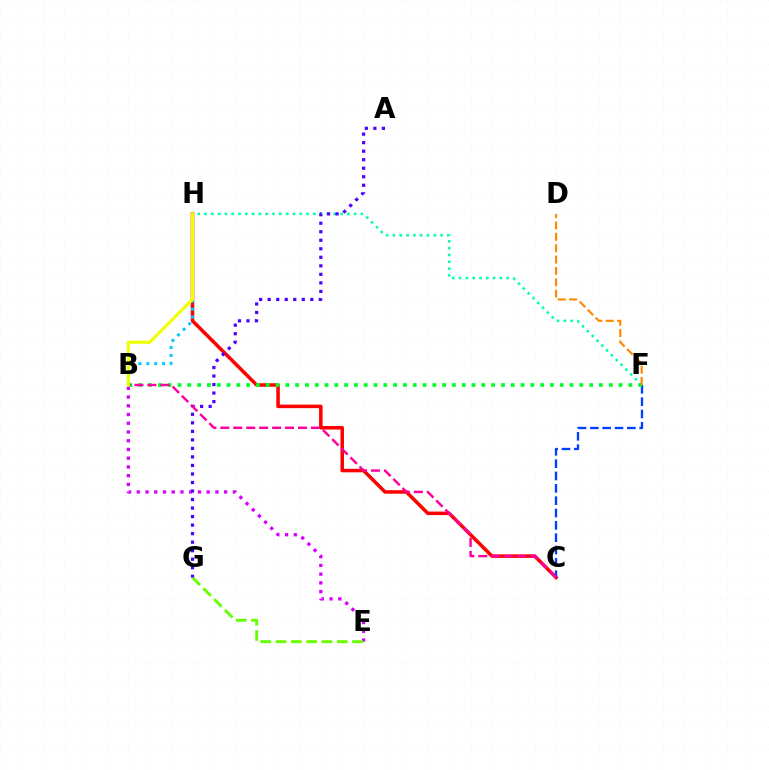{('C', 'H'): [{'color': '#ff0000', 'line_style': 'solid', 'thickness': 2.54}], ('B', 'E'): [{'color': '#d600ff', 'line_style': 'dotted', 'thickness': 2.37}], ('C', 'F'): [{'color': '#003fff', 'line_style': 'dashed', 'thickness': 1.68}], ('F', 'H'): [{'color': '#00ffaf', 'line_style': 'dotted', 'thickness': 1.85}], ('E', 'G'): [{'color': '#66ff00', 'line_style': 'dashed', 'thickness': 2.08}], ('B', 'H'): [{'color': '#00c7ff', 'line_style': 'dotted', 'thickness': 2.14}, {'color': '#eeff00', 'line_style': 'solid', 'thickness': 2.23}], ('B', 'F'): [{'color': '#00ff27', 'line_style': 'dotted', 'thickness': 2.66}], ('A', 'G'): [{'color': '#4f00ff', 'line_style': 'dotted', 'thickness': 2.32}], ('B', 'C'): [{'color': '#ff00a0', 'line_style': 'dashed', 'thickness': 1.76}], ('D', 'F'): [{'color': '#ff8800', 'line_style': 'dashed', 'thickness': 1.54}]}